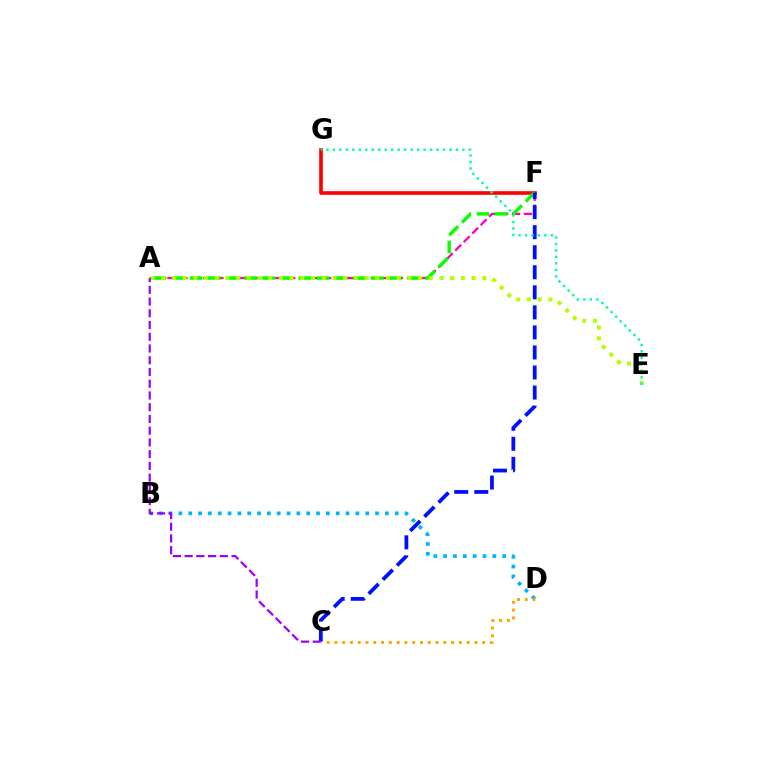{('A', 'F'): [{'color': '#ff00bd', 'line_style': 'dashed', 'thickness': 1.63}, {'color': '#08ff00', 'line_style': 'dashed', 'thickness': 2.46}], ('F', 'G'): [{'color': '#ff0000', 'line_style': 'solid', 'thickness': 2.63}], ('B', 'D'): [{'color': '#00b5ff', 'line_style': 'dotted', 'thickness': 2.67}], ('C', 'F'): [{'color': '#0010ff', 'line_style': 'dashed', 'thickness': 2.72}], ('C', 'D'): [{'color': '#ffa500', 'line_style': 'dotted', 'thickness': 2.11}], ('A', 'E'): [{'color': '#b3ff00', 'line_style': 'dotted', 'thickness': 2.91}], ('E', 'G'): [{'color': '#00ff9d', 'line_style': 'dotted', 'thickness': 1.76}], ('A', 'C'): [{'color': '#9b00ff', 'line_style': 'dashed', 'thickness': 1.59}]}